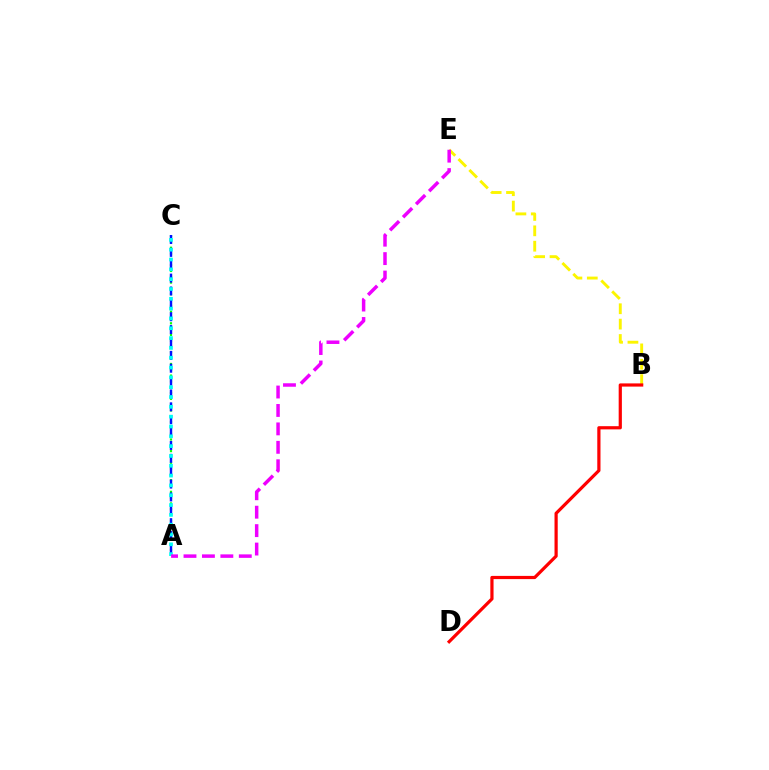{('B', 'E'): [{'color': '#fcf500', 'line_style': 'dashed', 'thickness': 2.09}], ('A', 'C'): [{'color': '#08ff00', 'line_style': 'dotted', 'thickness': 1.58}, {'color': '#0010ff', 'line_style': 'dashed', 'thickness': 1.75}, {'color': '#00fff6', 'line_style': 'dotted', 'thickness': 2.67}], ('A', 'E'): [{'color': '#ee00ff', 'line_style': 'dashed', 'thickness': 2.5}], ('B', 'D'): [{'color': '#ff0000', 'line_style': 'solid', 'thickness': 2.31}]}